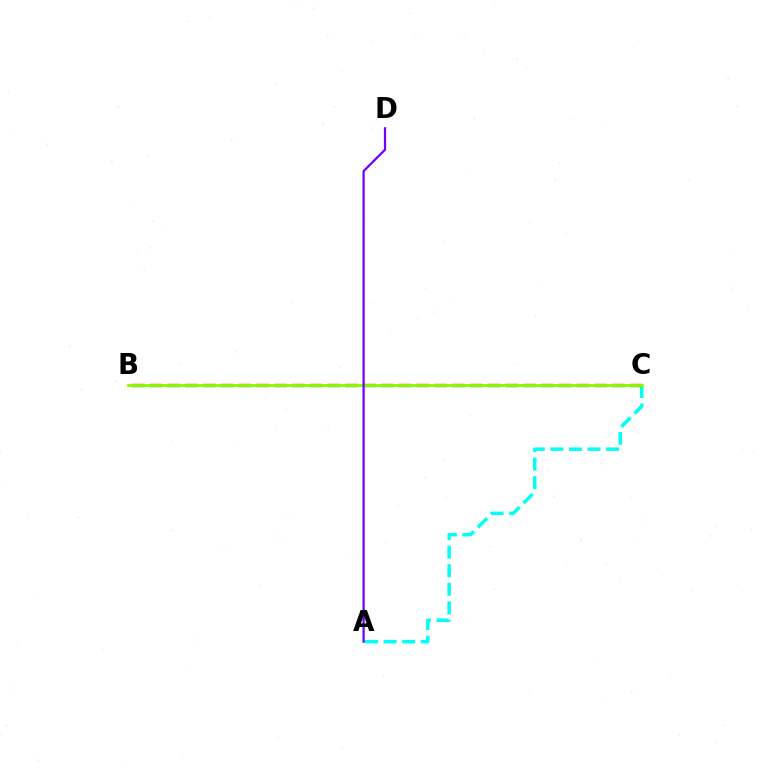{('A', 'C'): [{'color': '#00fff6', 'line_style': 'dashed', 'thickness': 2.52}], ('B', 'C'): [{'color': '#ff0000', 'line_style': 'dashed', 'thickness': 2.42}, {'color': '#84ff00', 'line_style': 'solid', 'thickness': 2.09}], ('A', 'D'): [{'color': '#7200ff', 'line_style': 'solid', 'thickness': 1.62}]}